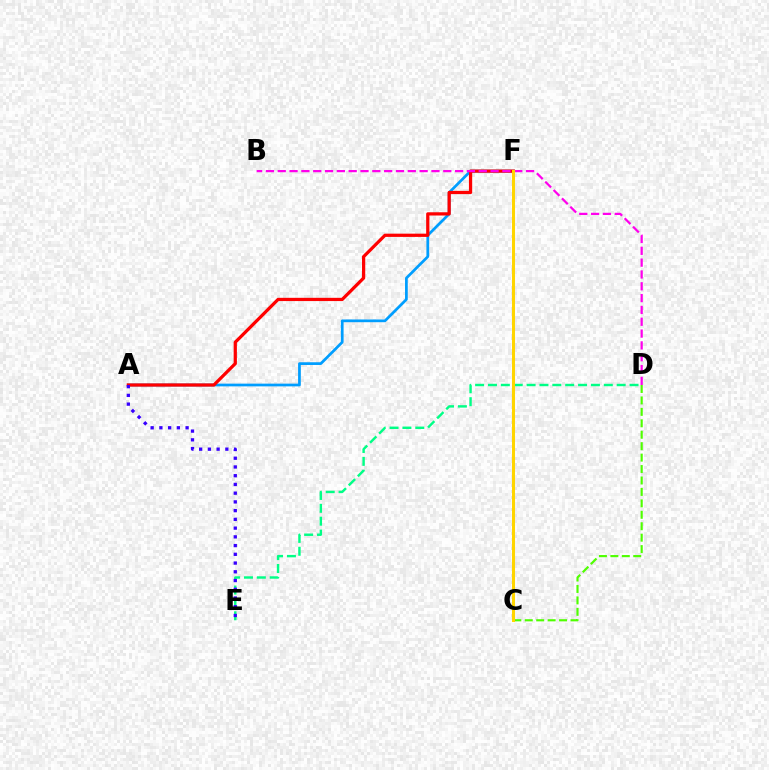{('A', 'F'): [{'color': '#009eff', 'line_style': 'solid', 'thickness': 1.96}, {'color': '#ff0000', 'line_style': 'solid', 'thickness': 2.33}], ('D', 'E'): [{'color': '#00ff86', 'line_style': 'dashed', 'thickness': 1.75}], ('C', 'D'): [{'color': '#4fff00', 'line_style': 'dashed', 'thickness': 1.55}], ('B', 'D'): [{'color': '#ff00ed', 'line_style': 'dashed', 'thickness': 1.61}], ('C', 'F'): [{'color': '#ffd500', 'line_style': 'solid', 'thickness': 2.19}], ('A', 'E'): [{'color': '#3700ff', 'line_style': 'dotted', 'thickness': 2.37}]}